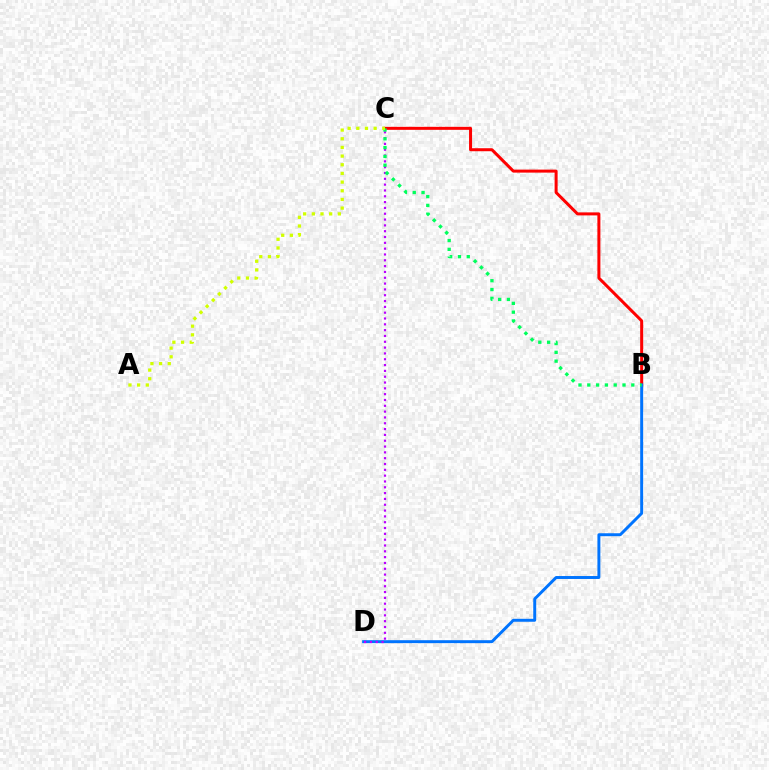{('B', 'C'): [{'color': '#ff0000', 'line_style': 'solid', 'thickness': 2.17}, {'color': '#00ff5c', 'line_style': 'dotted', 'thickness': 2.39}], ('B', 'D'): [{'color': '#0074ff', 'line_style': 'solid', 'thickness': 2.12}], ('C', 'D'): [{'color': '#b900ff', 'line_style': 'dotted', 'thickness': 1.58}], ('A', 'C'): [{'color': '#d1ff00', 'line_style': 'dotted', 'thickness': 2.36}]}